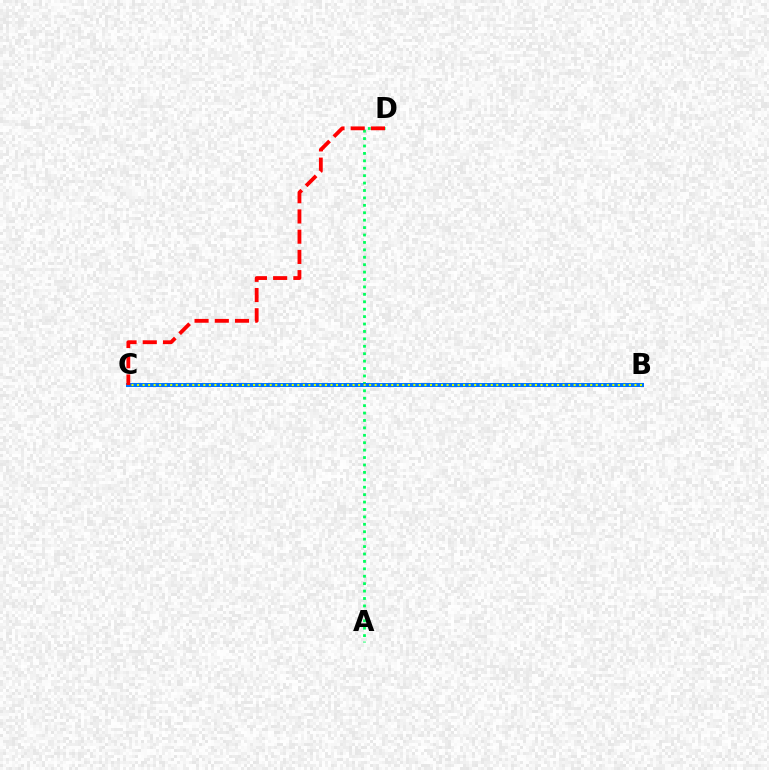{('B', 'C'): [{'color': '#b900ff', 'line_style': 'solid', 'thickness': 2.16}, {'color': '#0074ff', 'line_style': 'solid', 'thickness': 2.87}, {'color': '#d1ff00', 'line_style': 'dotted', 'thickness': 1.5}], ('A', 'D'): [{'color': '#00ff5c', 'line_style': 'dotted', 'thickness': 2.02}], ('C', 'D'): [{'color': '#ff0000', 'line_style': 'dashed', 'thickness': 2.75}]}